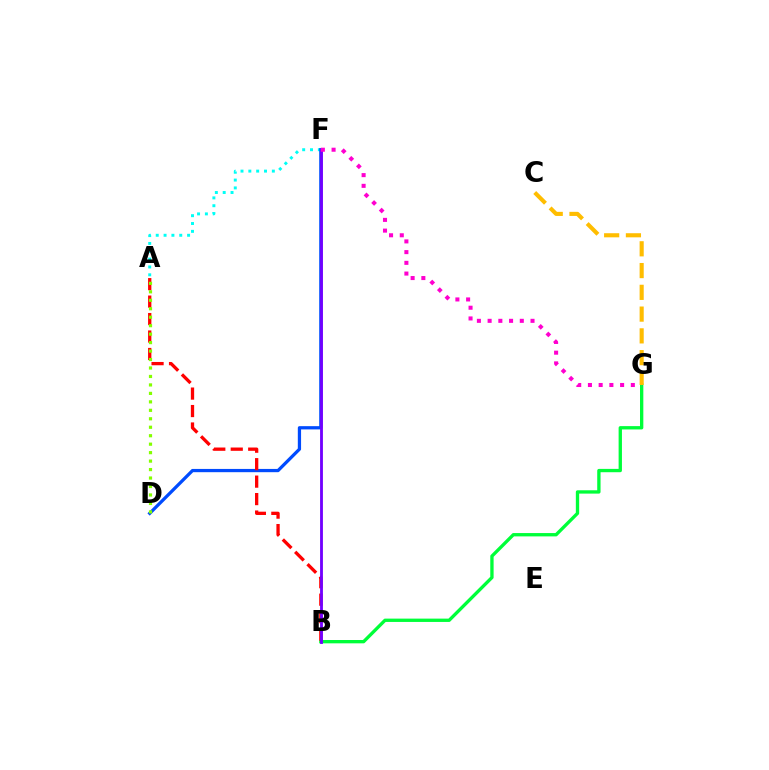{('A', 'F'): [{'color': '#00fff6', 'line_style': 'dotted', 'thickness': 2.13}], ('B', 'G'): [{'color': '#00ff39', 'line_style': 'solid', 'thickness': 2.4}], ('D', 'F'): [{'color': '#004bff', 'line_style': 'solid', 'thickness': 2.34}], ('A', 'B'): [{'color': '#ff0000', 'line_style': 'dashed', 'thickness': 2.37}], ('A', 'D'): [{'color': '#84ff00', 'line_style': 'dotted', 'thickness': 2.3}], ('B', 'F'): [{'color': '#7200ff', 'line_style': 'solid', 'thickness': 2.04}], ('F', 'G'): [{'color': '#ff00cf', 'line_style': 'dotted', 'thickness': 2.91}], ('C', 'G'): [{'color': '#ffbd00', 'line_style': 'dashed', 'thickness': 2.96}]}